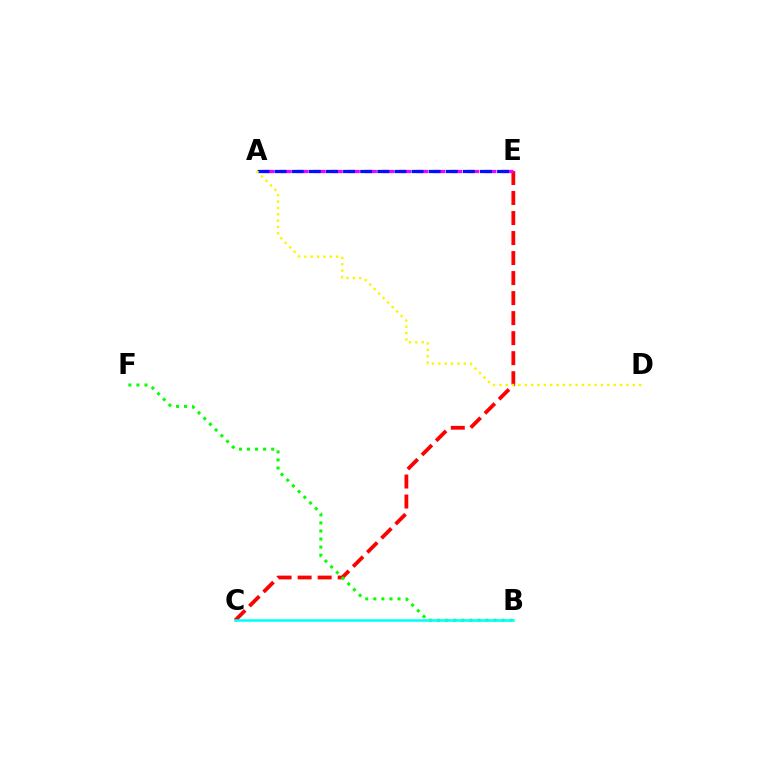{('C', 'E'): [{'color': '#ff0000', 'line_style': 'dashed', 'thickness': 2.72}], ('A', 'E'): [{'color': '#ee00ff', 'line_style': 'dashed', 'thickness': 2.32}, {'color': '#0010ff', 'line_style': 'dashed', 'thickness': 2.32}], ('B', 'F'): [{'color': '#08ff00', 'line_style': 'dotted', 'thickness': 2.19}], ('B', 'C'): [{'color': '#00fff6', 'line_style': 'solid', 'thickness': 1.84}], ('A', 'D'): [{'color': '#fcf500', 'line_style': 'dotted', 'thickness': 1.73}]}